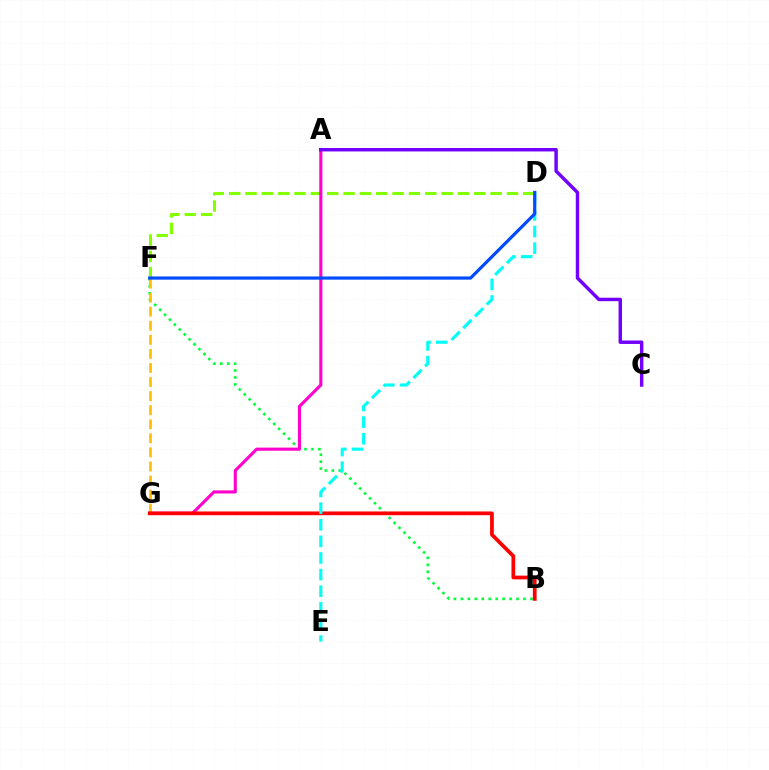{('B', 'F'): [{'color': '#00ff39', 'line_style': 'dotted', 'thickness': 1.89}], ('F', 'G'): [{'color': '#ffbd00', 'line_style': 'dashed', 'thickness': 1.91}], ('D', 'F'): [{'color': '#84ff00', 'line_style': 'dashed', 'thickness': 2.22}, {'color': '#004bff', 'line_style': 'solid', 'thickness': 2.29}], ('A', 'G'): [{'color': '#ff00cf', 'line_style': 'solid', 'thickness': 2.23}], ('B', 'G'): [{'color': '#ff0000', 'line_style': 'solid', 'thickness': 2.69}], ('D', 'E'): [{'color': '#00fff6', 'line_style': 'dashed', 'thickness': 2.26}], ('A', 'C'): [{'color': '#7200ff', 'line_style': 'solid', 'thickness': 2.48}]}